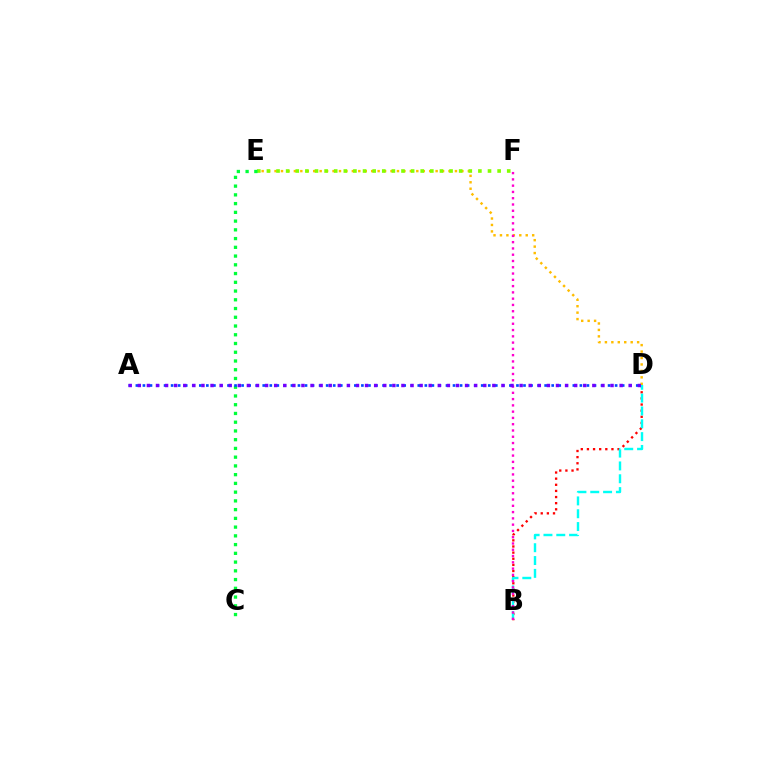{('D', 'E'): [{'color': '#ffbd00', 'line_style': 'dotted', 'thickness': 1.75}], ('B', 'D'): [{'color': '#ff0000', 'line_style': 'dotted', 'thickness': 1.67}, {'color': '#00fff6', 'line_style': 'dashed', 'thickness': 1.74}], ('E', 'F'): [{'color': '#84ff00', 'line_style': 'dotted', 'thickness': 2.61}], ('C', 'E'): [{'color': '#00ff39', 'line_style': 'dotted', 'thickness': 2.38}], ('B', 'F'): [{'color': '#ff00cf', 'line_style': 'dotted', 'thickness': 1.71}], ('A', 'D'): [{'color': '#004bff', 'line_style': 'dotted', 'thickness': 1.91}, {'color': '#7200ff', 'line_style': 'dotted', 'thickness': 2.47}]}